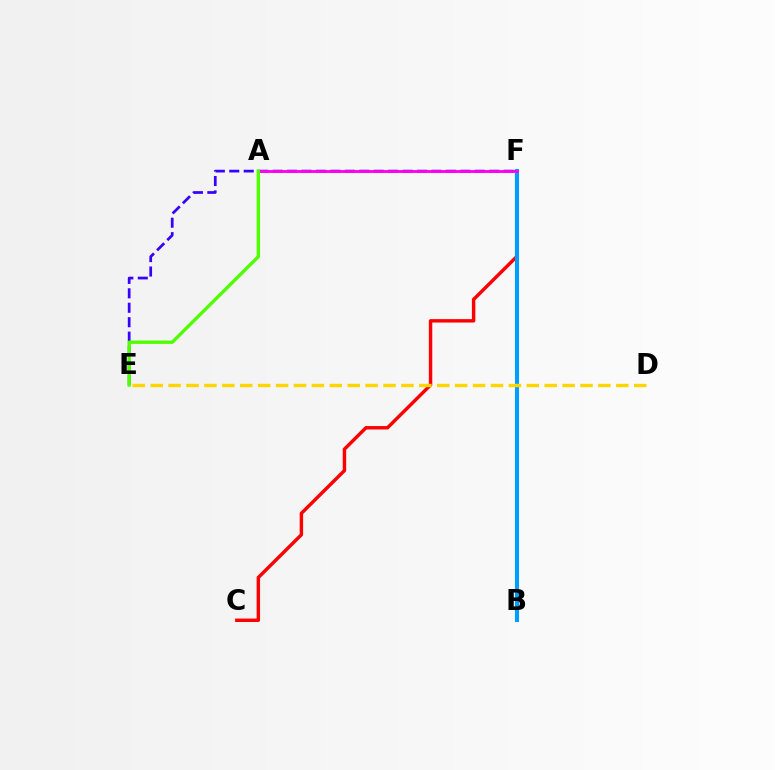{('B', 'F'): [{'color': '#00ff86', 'line_style': 'solid', 'thickness': 2.85}, {'color': '#009eff', 'line_style': 'solid', 'thickness': 2.93}], ('C', 'F'): [{'color': '#ff0000', 'line_style': 'solid', 'thickness': 2.47}], ('E', 'F'): [{'color': '#3700ff', 'line_style': 'dashed', 'thickness': 1.96}], ('A', 'F'): [{'color': '#ff00ed', 'line_style': 'solid', 'thickness': 2.06}], ('D', 'E'): [{'color': '#ffd500', 'line_style': 'dashed', 'thickness': 2.43}], ('A', 'E'): [{'color': '#4fff00', 'line_style': 'solid', 'thickness': 2.42}]}